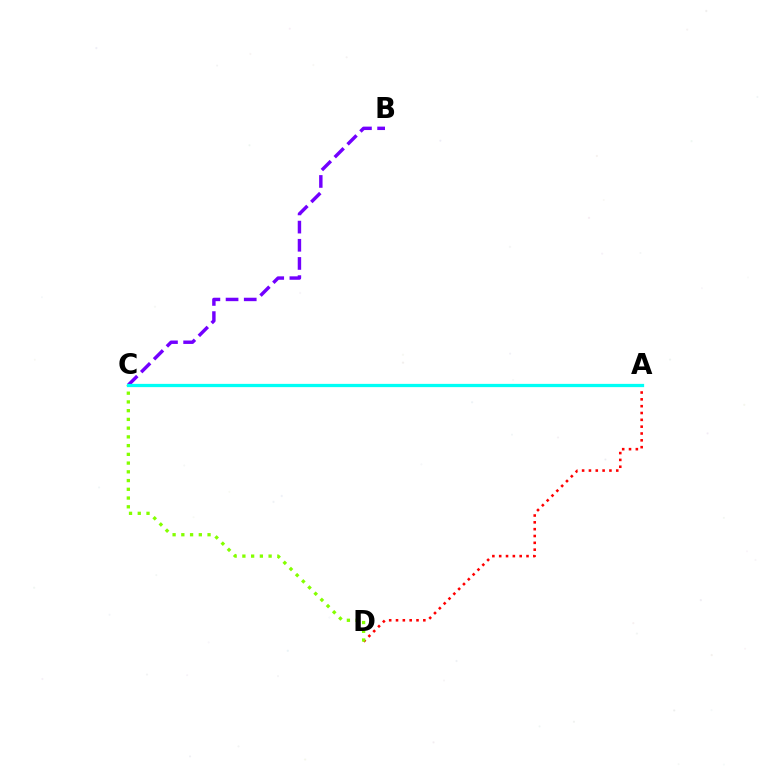{('B', 'C'): [{'color': '#7200ff', 'line_style': 'dashed', 'thickness': 2.47}], ('A', 'D'): [{'color': '#ff0000', 'line_style': 'dotted', 'thickness': 1.86}], ('C', 'D'): [{'color': '#84ff00', 'line_style': 'dotted', 'thickness': 2.37}], ('A', 'C'): [{'color': '#00fff6', 'line_style': 'solid', 'thickness': 2.34}]}